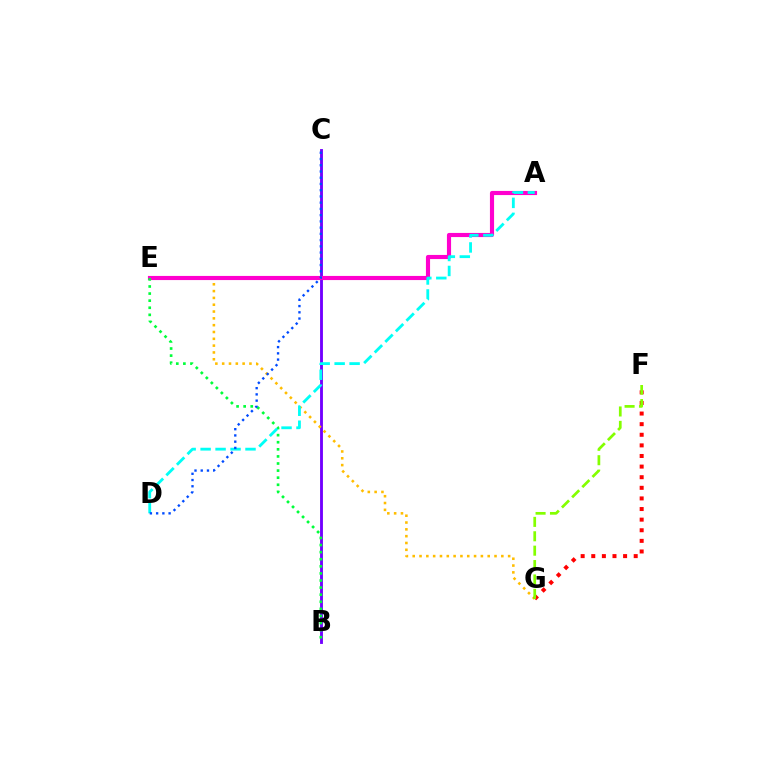{('B', 'C'): [{'color': '#7200ff', 'line_style': 'solid', 'thickness': 2.06}], ('E', 'G'): [{'color': '#ffbd00', 'line_style': 'dotted', 'thickness': 1.85}], ('F', 'G'): [{'color': '#ff0000', 'line_style': 'dotted', 'thickness': 2.88}, {'color': '#84ff00', 'line_style': 'dashed', 'thickness': 1.96}], ('A', 'E'): [{'color': '#ff00cf', 'line_style': 'solid', 'thickness': 2.98}], ('B', 'E'): [{'color': '#00ff39', 'line_style': 'dotted', 'thickness': 1.93}], ('A', 'D'): [{'color': '#00fff6', 'line_style': 'dashed', 'thickness': 2.03}], ('C', 'D'): [{'color': '#004bff', 'line_style': 'dotted', 'thickness': 1.69}]}